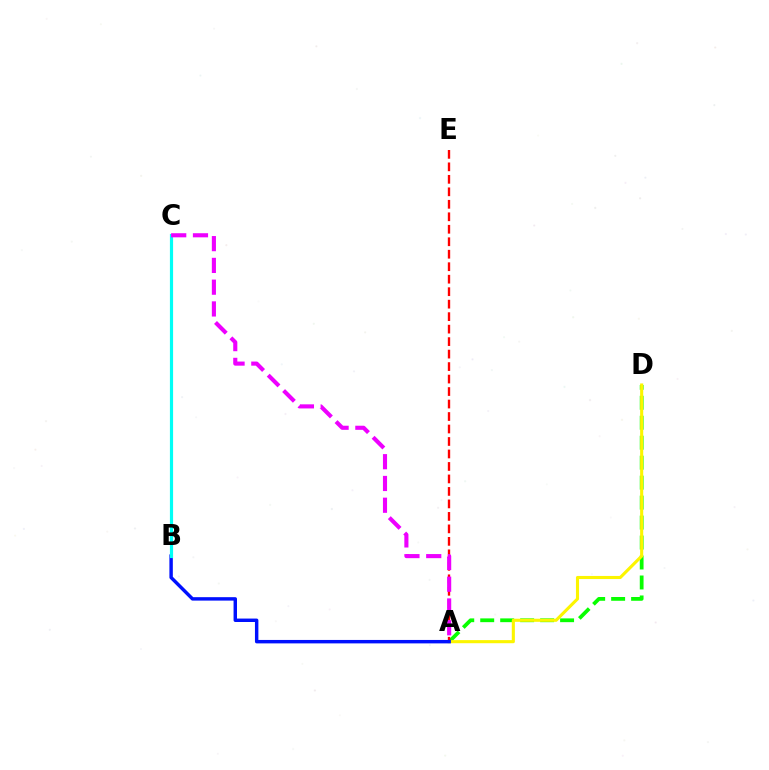{('A', 'D'): [{'color': '#08ff00', 'line_style': 'dashed', 'thickness': 2.71}, {'color': '#fcf500', 'line_style': 'solid', 'thickness': 2.23}], ('A', 'E'): [{'color': '#ff0000', 'line_style': 'dashed', 'thickness': 1.7}], ('A', 'B'): [{'color': '#0010ff', 'line_style': 'solid', 'thickness': 2.47}], ('B', 'C'): [{'color': '#00fff6', 'line_style': 'solid', 'thickness': 2.29}], ('A', 'C'): [{'color': '#ee00ff', 'line_style': 'dashed', 'thickness': 2.96}]}